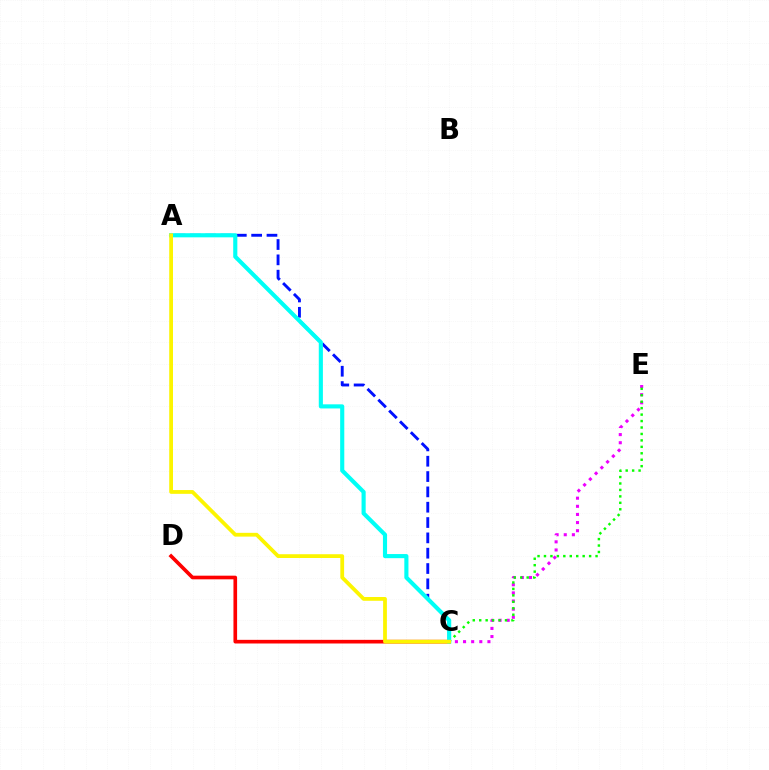{('C', 'E'): [{'color': '#ee00ff', 'line_style': 'dotted', 'thickness': 2.21}, {'color': '#08ff00', 'line_style': 'dotted', 'thickness': 1.75}], ('C', 'D'): [{'color': '#ff0000', 'line_style': 'solid', 'thickness': 2.63}], ('A', 'C'): [{'color': '#0010ff', 'line_style': 'dashed', 'thickness': 2.08}, {'color': '#00fff6', 'line_style': 'solid', 'thickness': 2.97}, {'color': '#fcf500', 'line_style': 'solid', 'thickness': 2.72}]}